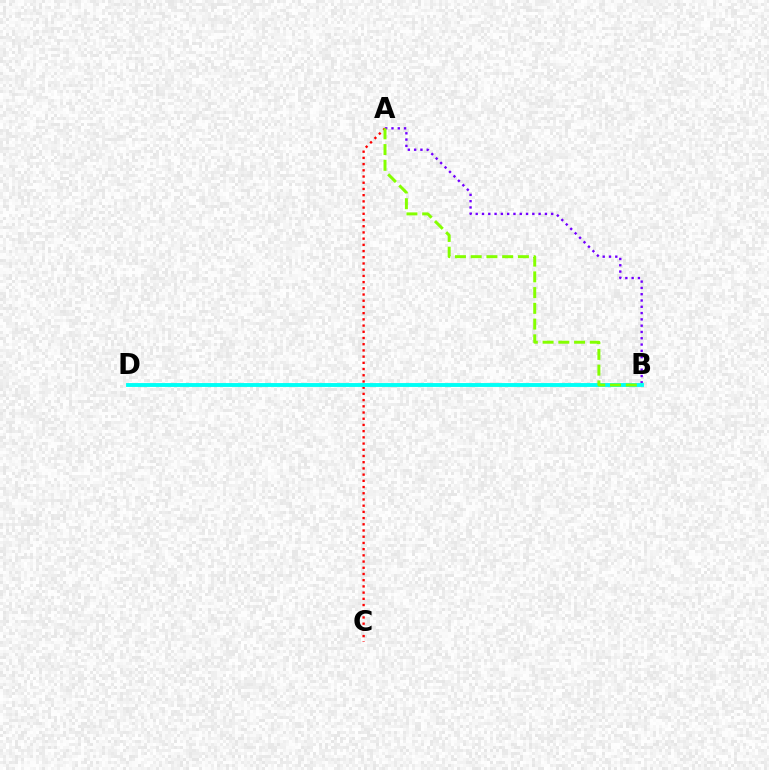{('A', 'B'): [{'color': '#7200ff', 'line_style': 'dotted', 'thickness': 1.71}, {'color': '#84ff00', 'line_style': 'dashed', 'thickness': 2.14}], ('A', 'C'): [{'color': '#ff0000', 'line_style': 'dotted', 'thickness': 1.69}], ('B', 'D'): [{'color': '#00fff6', 'line_style': 'solid', 'thickness': 2.79}]}